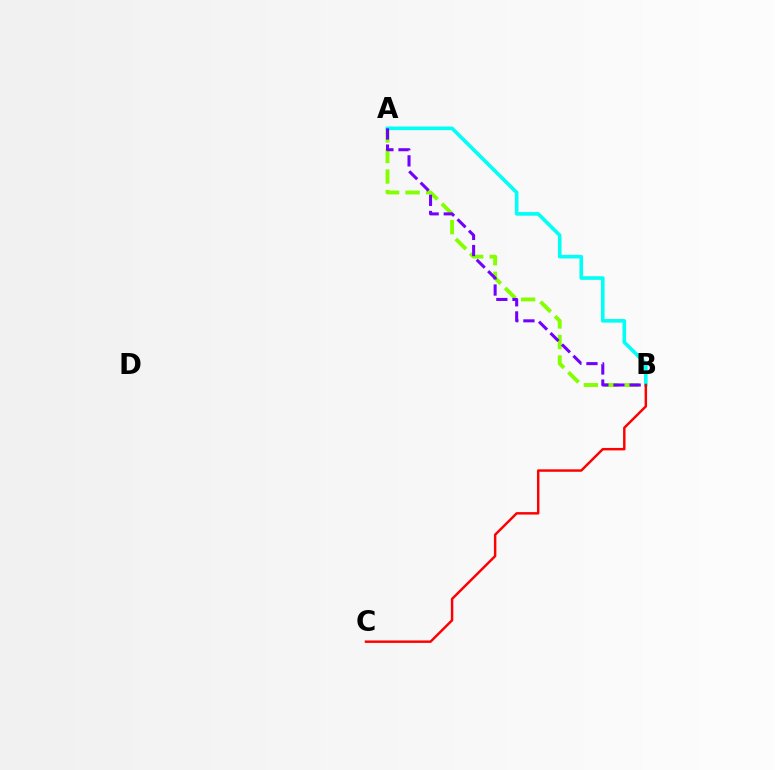{('A', 'B'): [{'color': '#84ff00', 'line_style': 'dashed', 'thickness': 2.79}, {'color': '#00fff6', 'line_style': 'solid', 'thickness': 2.6}, {'color': '#7200ff', 'line_style': 'dashed', 'thickness': 2.19}], ('B', 'C'): [{'color': '#ff0000', 'line_style': 'solid', 'thickness': 1.77}]}